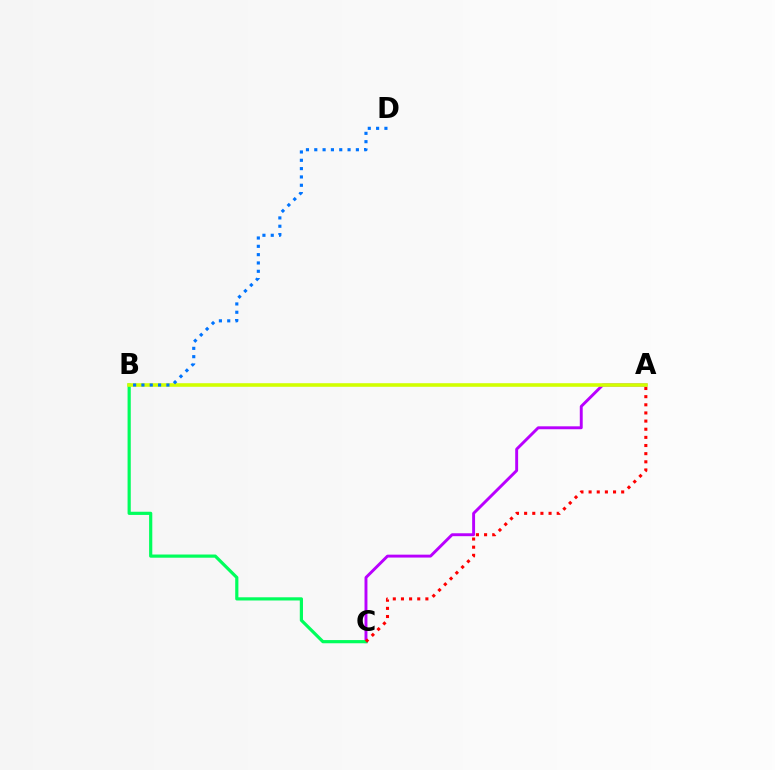{('A', 'C'): [{'color': '#b900ff', 'line_style': 'solid', 'thickness': 2.1}, {'color': '#ff0000', 'line_style': 'dotted', 'thickness': 2.21}], ('B', 'C'): [{'color': '#00ff5c', 'line_style': 'solid', 'thickness': 2.3}], ('A', 'B'): [{'color': '#d1ff00', 'line_style': 'solid', 'thickness': 2.58}], ('B', 'D'): [{'color': '#0074ff', 'line_style': 'dotted', 'thickness': 2.26}]}